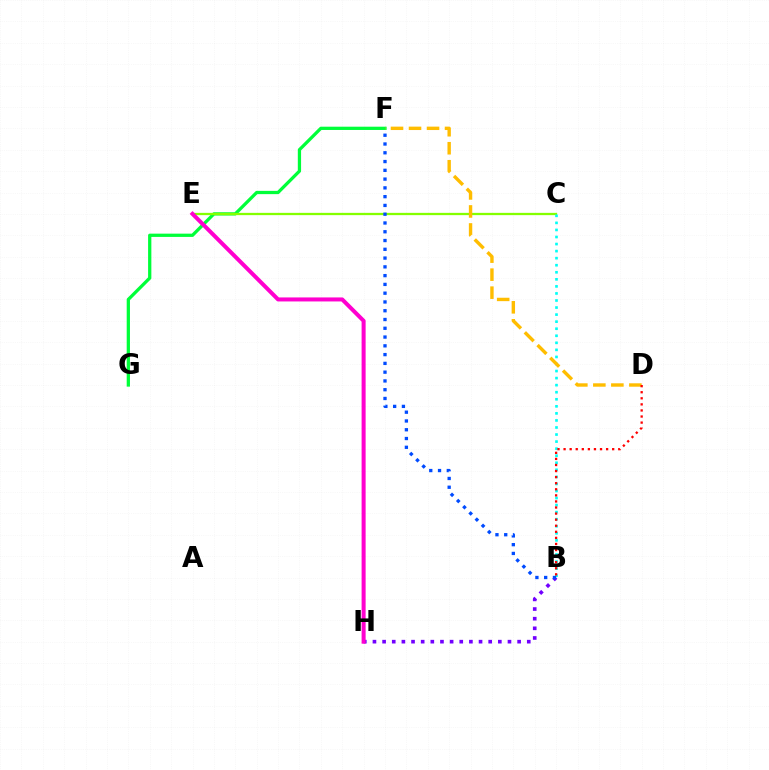{('F', 'G'): [{'color': '#00ff39', 'line_style': 'solid', 'thickness': 2.35}], ('B', 'H'): [{'color': '#7200ff', 'line_style': 'dotted', 'thickness': 2.62}], ('C', 'E'): [{'color': '#84ff00', 'line_style': 'solid', 'thickness': 1.64}], ('E', 'H'): [{'color': '#ff00cf', 'line_style': 'solid', 'thickness': 2.89}], ('B', 'C'): [{'color': '#00fff6', 'line_style': 'dotted', 'thickness': 1.92}], ('B', 'F'): [{'color': '#004bff', 'line_style': 'dotted', 'thickness': 2.38}], ('D', 'F'): [{'color': '#ffbd00', 'line_style': 'dashed', 'thickness': 2.45}], ('B', 'D'): [{'color': '#ff0000', 'line_style': 'dotted', 'thickness': 1.65}]}